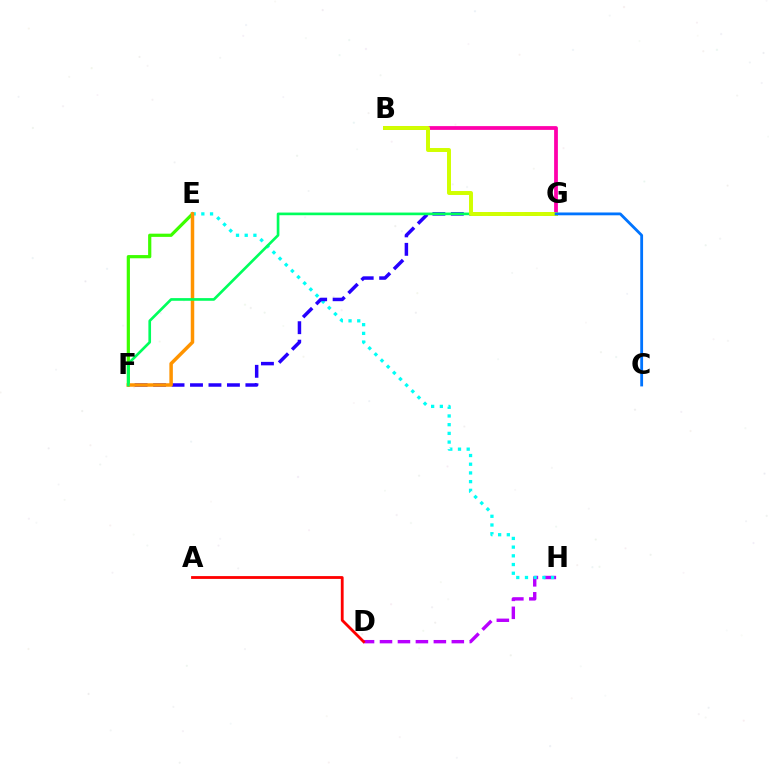{('D', 'H'): [{'color': '#b900ff', 'line_style': 'dashed', 'thickness': 2.44}], ('A', 'D'): [{'color': '#ff0000', 'line_style': 'solid', 'thickness': 2.02}], ('E', 'F'): [{'color': '#3dff00', 'line_style': 'solid', 'thickness': 2.31}, {'color': '#ff9400', 'line_style': 'solid', 'thickness': 2.51}], ('E', 'H'): [{'color': '#00fff6', 'line_style': 'dotted', 'thickness': 2.36}], ('F', 'G'): [{'color': '#2500ff', 'line_style': 'dashed', 'thickness': 2.51}, {'color': '#00ff5c', 'line_style': 'solid', 'thickness': 1.92}], ('B', 'G'): [{'color': '#ff00ac', 'line_style': 'solid', 'thickness': 2.72}, {'color': '#d1ff00', 'line_style': 'solid', 'thickness': 2.85}], ('C', 'G'): [{'color': '#0074ff', 'line_style': 'solid', 'thickness': 2.03}]}